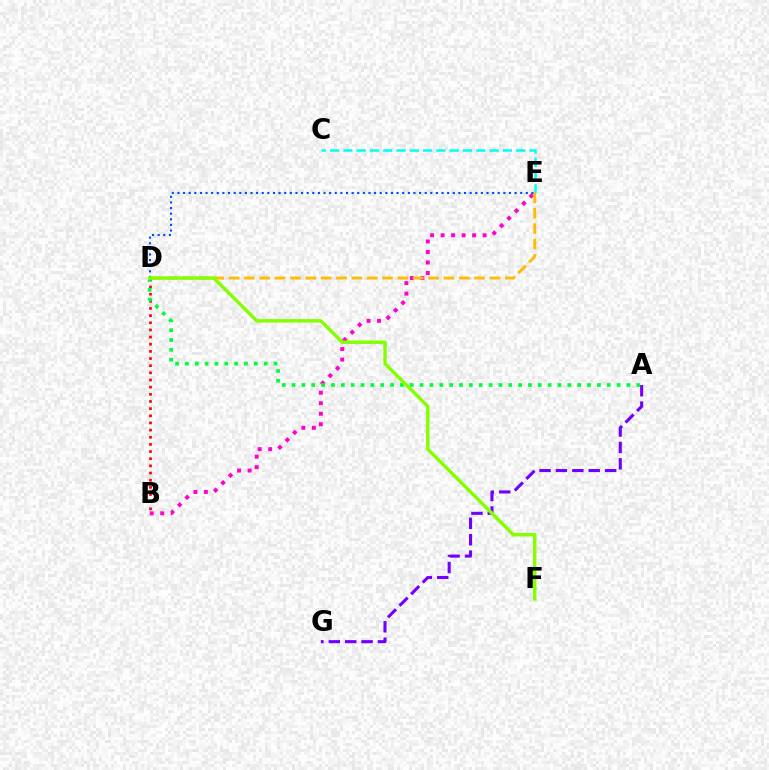{('B', 'E'): [{'color': '#ff00cf', 'line_style': 'dotted', 'thickness': 2.85}], ('C', 'E'): [{'color': '#00fff6', 'line_style': 'dashed', 'thickness': 1.81}], ('D', 'E'): [{'color': '#ffbd00', 'line_style': 'dashed', 'thickness': 2.08}, {'color': '#004bff', 'line_style': 'dotted', 'thickness': 1.53}], ('A', 'G'): [{'color': '#7200ff', 'line_style': 'dashed', 'thickness': 2.23}], ('B', 'D'): [{'color': '#ff0000', 'line_style': 'dotted', 'thickness': 1.94}], ('A', 'D'): [{'color': '#00ff39', 'line_style': 'dotted', 'thickness': 2.68}], ('D', 'F'): [{'color': '#84ff00', 'line_style': 'solid', 'thickness': 2.47}]}